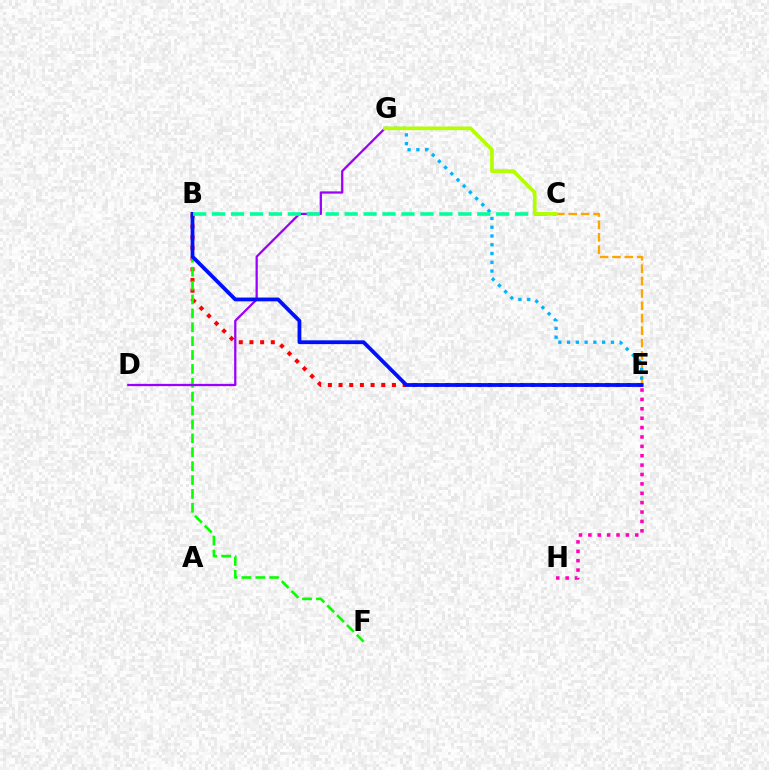{('C', 'E'): [{'color': '#ffa500', 'line_style': 'dashed', 'thickness': 1.68}], ('B', 'E'): [{'color': '#ff0000', 'line_style': 'dotted', 'thickness': 2.9}, {'color': '#0010ff', 'line_style': 'solid', 'thickness': 2.73}], ('E', 'H'): [{'color': '#ff00bd', 'line_style': 'dotted', 'thickness': 2.55}], ('B', 'F'): [{'color': '#08ff00', 'line_style': 'dashed', 'thickness': 1.89}], ('D', 'G'): [{'color': '#9b00ff', 'line_style': 'solid', 'thickness': 1.63}], ('E', 'G'): [{'color': '#00b5ff', 'line_style': 'dotted', 'thickness': 2.38}], ('B', 'C'): [{'color': '#00ff9d', 'line_style': 'dashed', 'thickness': 2.57}], ('C', 'G'): [{'color': '#b3ff00', 'line_style': 'solid', 'thickness': 2.63}]}